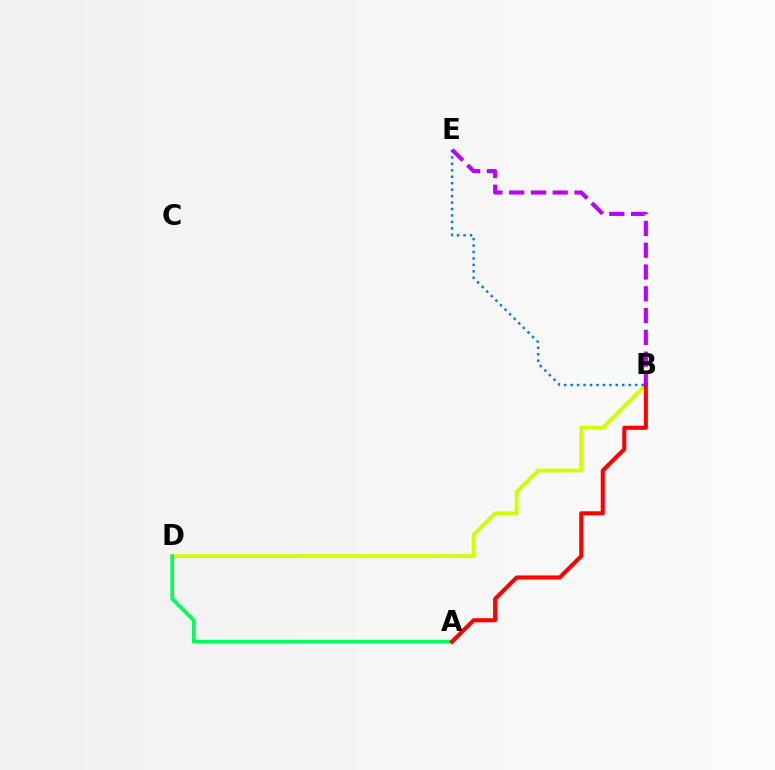{('B', 'D'): [{'color': '#d1ff00', 'line_style': 'solid', 'thickness': 2.76}], ('B', 'E'): [{'color': '#0074ff', 'line_style': 'dotted', 'thickness': 1.75}, {'color': '#b900ff', 'line_style': 'dashed', 'thickness': 2.96}], ('A', 'D'): [{'color': '#00ff5c', 'line_style': 'solid', 'thickness': 2.66}], ('A', 'B'): [{'color': '#ff0000', 'line_style': 'solid', 'thickness': 2.95}]}